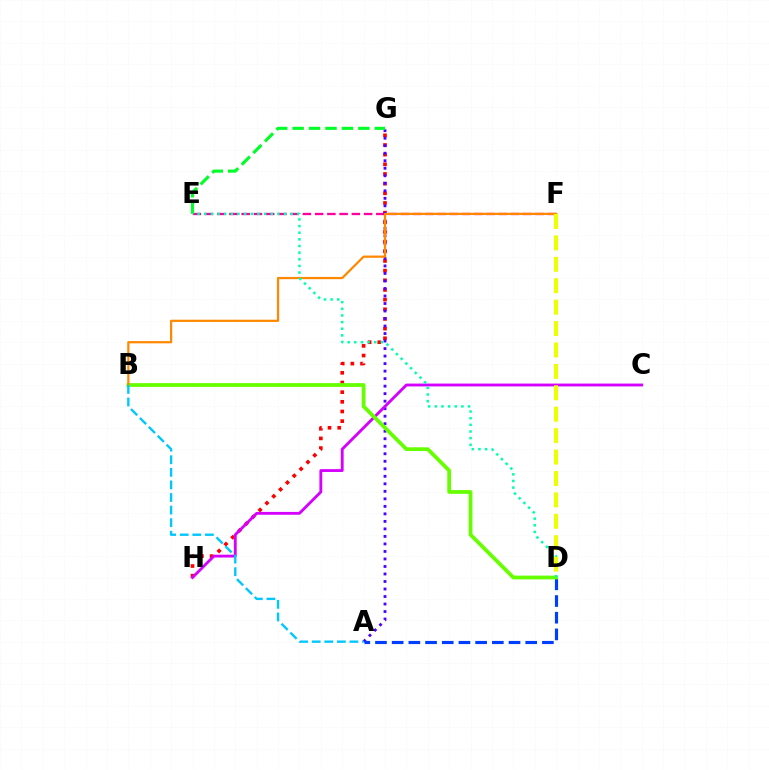{('G', 'H'): [{'color': '#ff0000', 'line_style': 'dotted', 'thickness': 2.63}], ('E', 'F'): [{'color': '#ff00a0', 'line_style': 'dashed', 'thickness': 1.66}], ('A', 'G'): [{'color': '#4f00ff', 'line_style': 'dotted', 'thickness': 2.04}], ('C', 'H'): [{'color': '#d600ff', 'line_style': 'solid', 'thickness': 2.05}], ('A', 'D'): [{'color': '#003fff', 'line_style': 'dashed', 'thickness': 2.27}], ('B', 'D'): [{'color': '#66ff00', 'line_style': 'solid', 'thickness': 2.7}], ('B', 'F'): [{'color': '#ff8800', 'line_style': 'solid', 'thickness': 1.6}], ('E', 'G'): [{'color': '#00ff27', 'line_style': 'dashed', 'thickness': 2.23}], ('D', 'E'): [{'color': '#00ffaf', 'line_style': 'dotted', 'thickness': 1.81}], ('A', 'B'): [{'color': '#00c7ff', 'line_style': 'dashed', 'thickness': 1.71}], ('D', 'F'): [{'color': '#eeff00', 'line_style': 'dashed', 'thickness': 2.91}]}